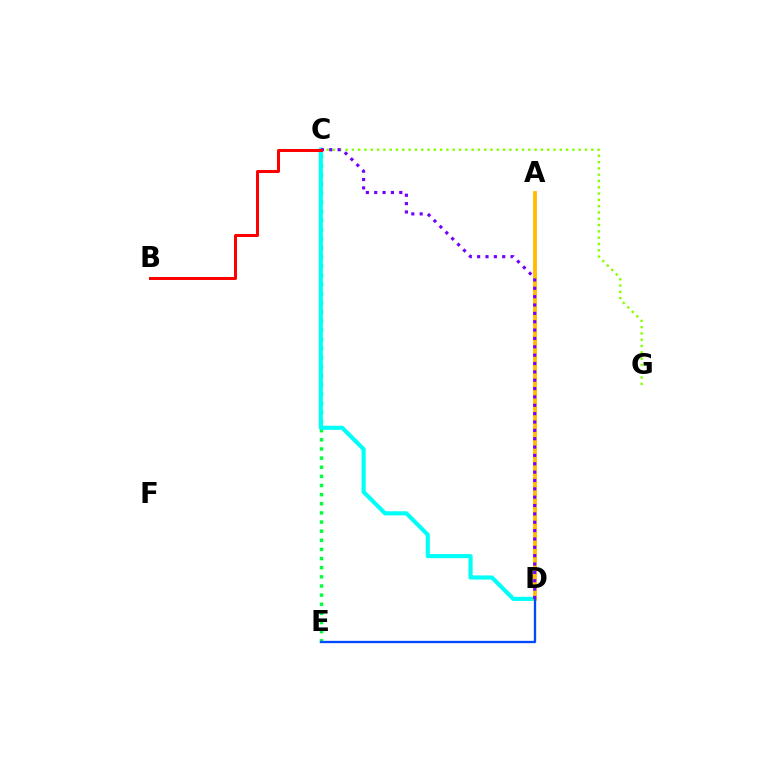{('C', 'E'): [{'color': '#00ff39', 'line_style': 'dotted', 'thickness': 2.48}], ('C', 'D'): [{'color': '#00fff6', 'line_style': 'solid', 'thickness': 2.98}, {'color': '#7200ff', 'line_style': 'dotted', 'thickness': 2.27}], ('A', 'D'): [{'color': '#ff00cf', 'line_style': 'solid', 'thickness': 1.76}, {'color': '#ffbd00', 'line_style': 'solid', 'thickness': 2.72}], ('D', 'E'): [{'color': '#004bff', 'line_style': 'solid', 'thickness': 1.67}], ('C', 'G'): [{'color': '#84ff00', 'line_style': 'dotted', 'thickness': 1.71}], ('B', 'C'): [{'color': '#ff0000', 'line_style': 'solid', 'thickness': 2.17}]}